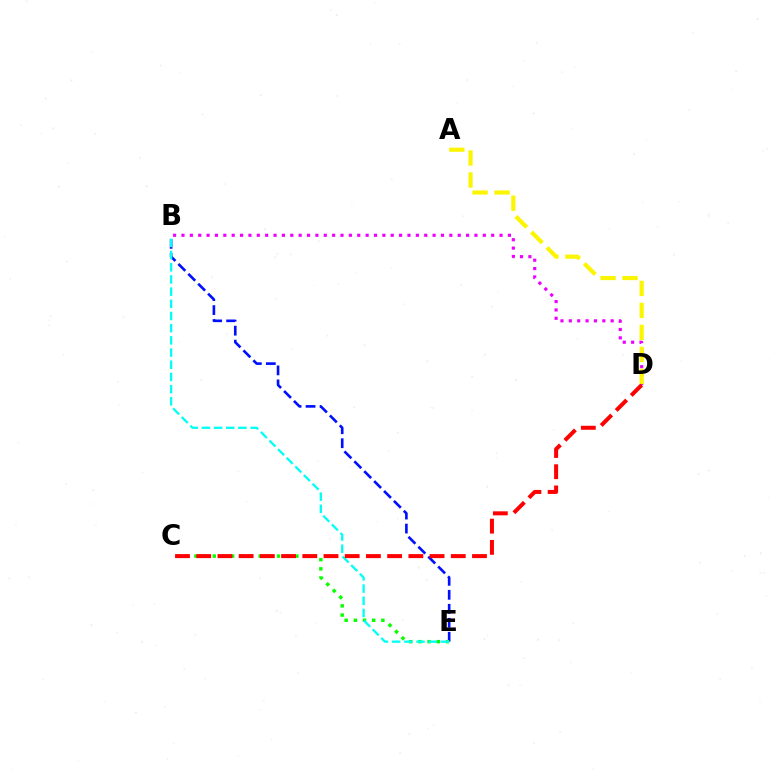{('B', 'D'): [{'color': '#ee00ff', 'line_style': 'dotted', 'thickness': 2.27}], ('B', 'E'): [{'color': '#0010ff', 'line_style': 'dashed', 'thickness': 1.9}, {'color': '#00fff6', 'line_style': 'dashed', 'thickness': 1.66}], ('A', 'D'): [{'color': '#fcf500', 'line_style': 'dashed', 'thickness': 2.99}], ('C', 'E'): [{'color': '#08ff00', 'line_style': 'dotted', 'thickness': 2.49}], ('C', 'D'): [{'color': '#ff0000', 'line_style': 'dashed', 'thickness': 2.88}]}